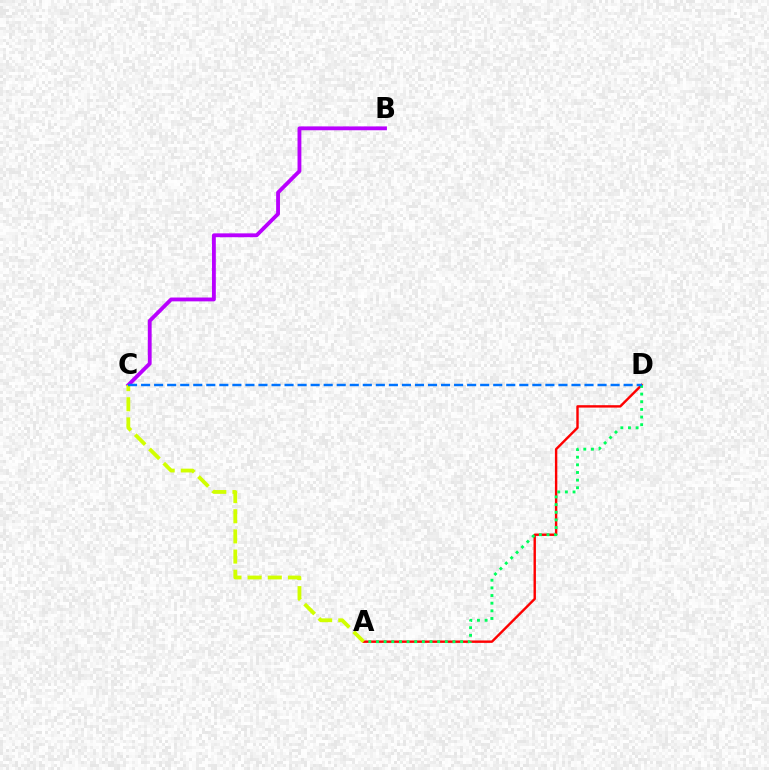{('B', 'C'): [{'color': '#b900ff', 'line_style': 'solid', 'thickness': 2.76}], ('A', 'D'): [{'color': '#ff0000', 'line_style': 'solid', 'thickness': 1.73}, {'color': '#00ff5c', 'line_style': 'dotted', 'thickness': 2.08}], ('A', 'C'): [{'color': '#d1ff00', 'line_style': 'dashed', 'thickness': 2.74}], ('C', 'D'): [{'color': '#0074ff', 'line_style': 'dashed', 'thickness': 1.77}]}